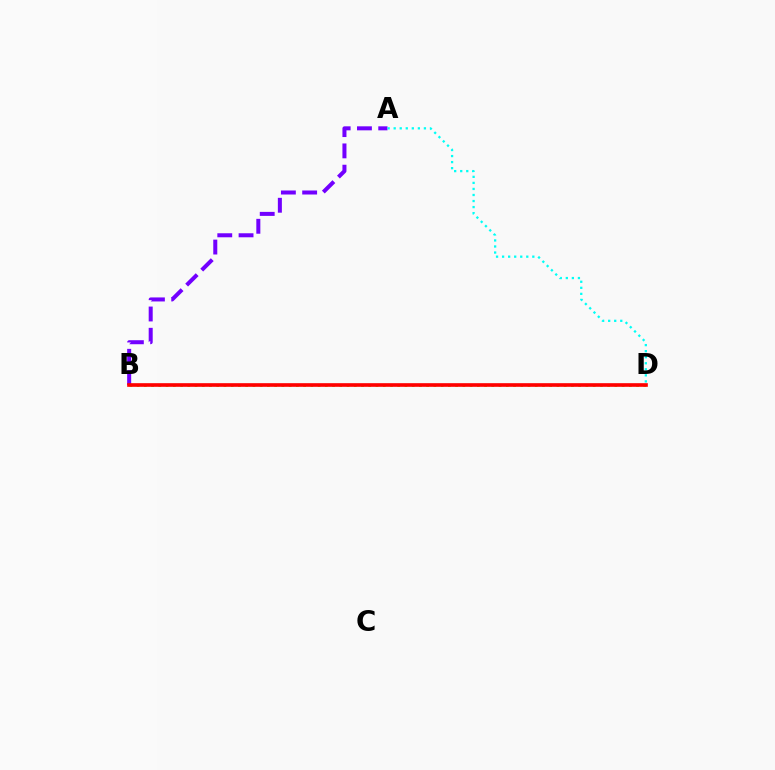{('A', 'B'): [{'color': '#7200ff', 'line_style': 'dashed', 'thickness': 2.89}], ('B', 'D'): [{'color': '#84ff00', 'line_style': 'dotted', 'thickness': 1.97}, {'color': '#ff0000', 'line_style': 'solid', 'thickness': 2.62}], ('A', 'D'): [{'color': '#00fff6', 'line_style': 'dotted', 'thickness': 1.64}]}